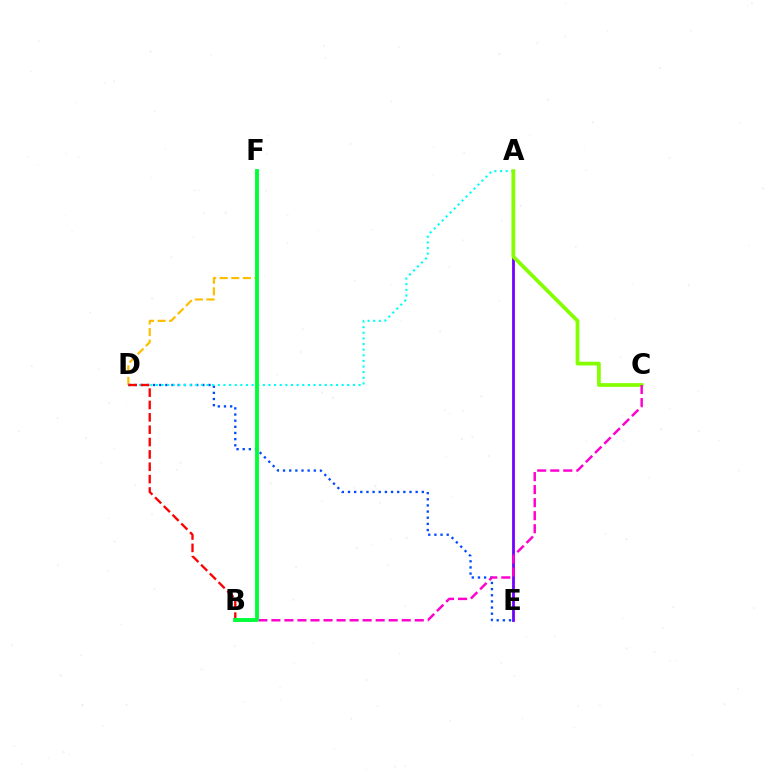{('D', 'F'): [{'color': '#ffbd00', 'line_style': 'dashed', 'thickness': 1.57}], ('D', 'E'): [{'color': '#004bff', 'line_style': 'dotted', 'thickness': 1.67}], ('A', 'E'): [{'color': '#7200ff', 'line_style': 'solid', 'thickness': 2.01}], ('A', 'D'): [{'color': '#00fff6', 'line_style': 'dotted', 'thickness': 1.53}], ('B', 'D'): [{'color': '#ff0000', 'line_style': 'dashed', 'thickness': 1.68}], ('A', 'C'): [{'color': '#84ff00', 'line_style': 'solid', 'thickness': 2.7}], ('B', 'C'): [{'color': '#ff00cf', 'line_style': 'dashed', 'thickness': 1.77}], ('B', 'F'): [{'color': '#00ff39', 'line_style': 'solid', 'thickness': 2.79}]}